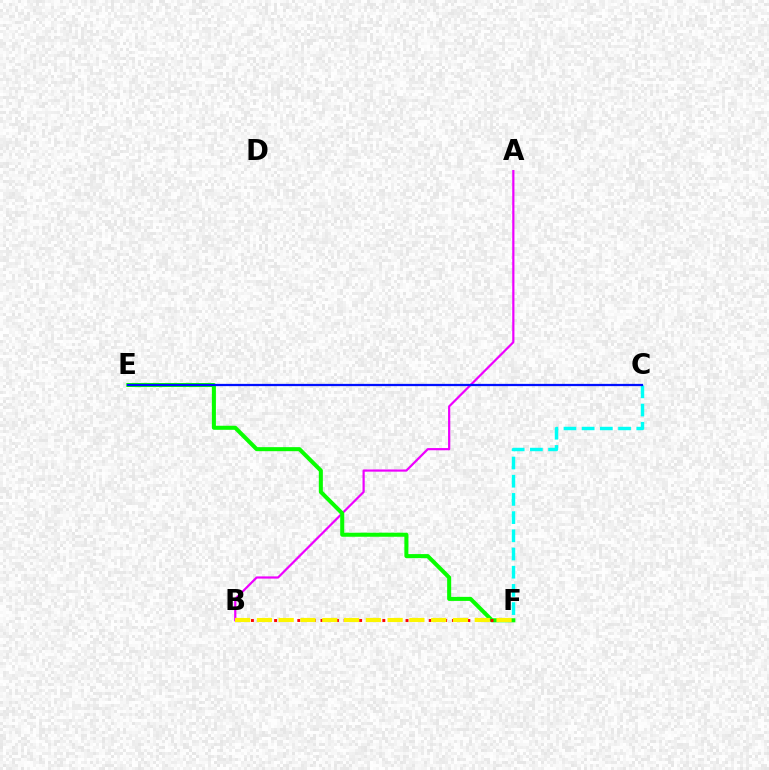{('A', 'B'): [{'color': '#ee00ff', 'line_style': 'solid', 'thickness': 1.59}], ('C', 'F'): [{'color': '#00fff6', 'line_style': 'dashed', 'thickness': 2.47}], ('E', 'F'): [{'color': '#08ff00', 'line_style': 'solid', 'thickness': 2.91}], ('C', 'E'): [{'color': '#0010ff', 'line_style': 'solid', 'thickness': 1.63}], ('B', 'F'): [{'color': '#ff0000', 'line_style': 'dotted', 'thickness': 2.1}, {'color': '#fcf500', 'line_style': 'dashed', 'thickness': 2.96}]}